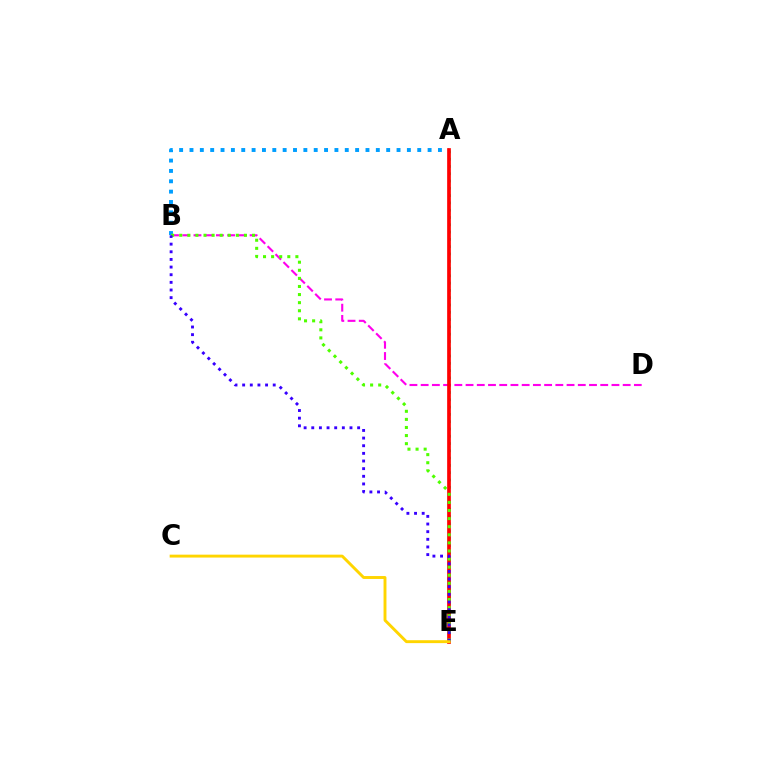{('A', 'E'): [{'color': '#00ff86', 'line_style': 'dotted', 'thickness': 1.98}, {'color': '#ff0000', 'line_style': 'solid', 'thickness': 2.66}], ('A', 'B'): [{'color': '#009eff', 'line_style': 'dotted', 'thickness': 2.81}], ('B', 'D'): [{'color': '#ff00ed', 'line_style': 'dashed', 'thickness': 1.52}], ('B', 'E'): [{'color': '#4fff00', 'line_style': 'dotted', 'thickness': 2.2}, {'color': '#3700ff', 'line_style': 'dotted', 'thickness': 2.08}], ('C', 'E'): [{'color': '#ffd500', 'line_style': 'solid', 'thickness': 2.09}]}